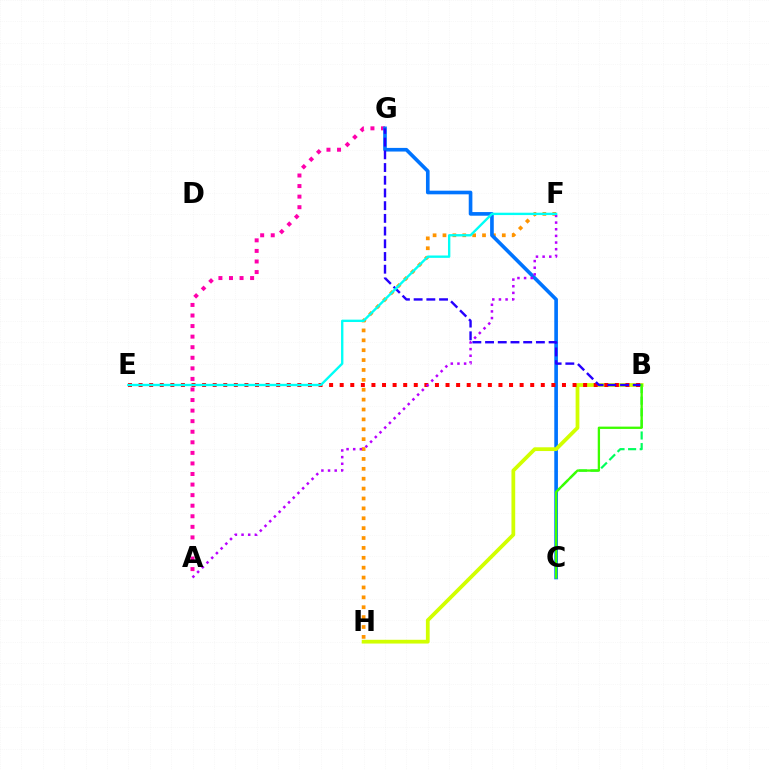{('B', 'C'): [{'color': '#00ff5c', 'line_style': 'dashed', 'thickness': 1.58}, {'color': '#3dff00', 'line_style': 'solid', 'thickness': 1.67}], ('F', 'H'): [{'color': '#ff9400', 'line_style': 'dotted', 'thickness': 2.69}], ('A', 'G'): [{'color': '#ff00ac', 'line_style': 'dotted', 'thickness': 2.87}], ('C', 'G'): [{'color': '#0074ff', 'line_style': 'solid', 'thickness': 2.62}], ('B', 'H'): [{'color': '#d1ff00', 'line_style': 'solid', 'thickness': 2.71}], ('B', 'E'): [{'color': '#ff0000', 'line_style': 'dotted', 'thickness': 2.88}], ('A', 'F'): [{'color': '#b900ff', 'line_style': 'dotted', 'thickness': 1.81}], ('B', 'G'): [{'color': '#2500ff', 'line_style': 'dashed', 'thickness': 1.73}], ('E', 'F'): [{'color': '#00fff6', 'line_style': 'solid', 'thickness': 1.7}]}